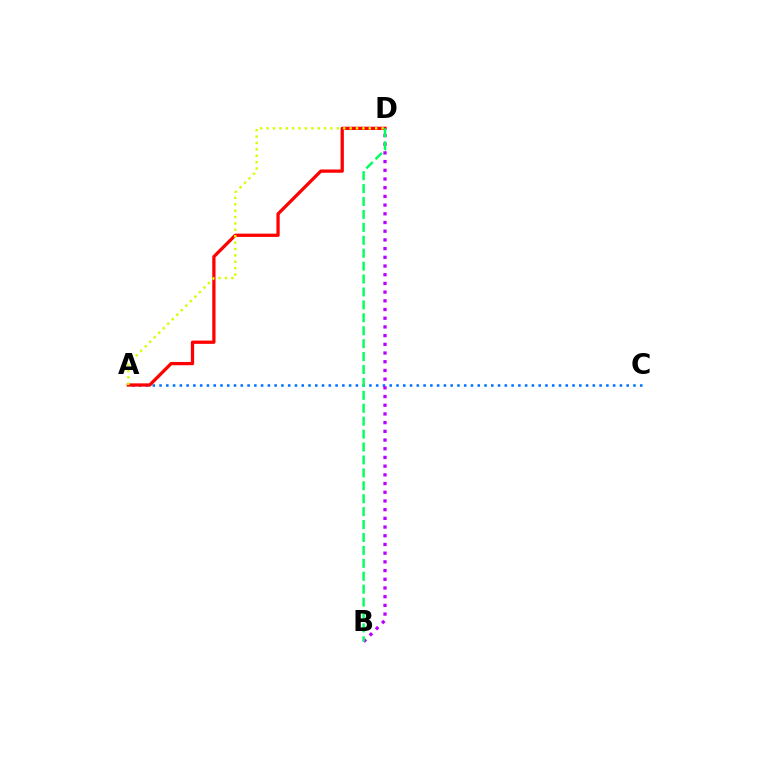{('A', 'C'): [{'color': '#0074ff', 'line_style': 'dotted', 'thickness': 1.84}], ('A', 'D'): [{'color': '#ff0000', 'line_style': 'solid', 'thickness': 2.35}, {'color': '#d1ff00', 'line_style': 'dotted', 'thickness': 1.74}], ('B', 'D'): [{'color': '#b900ff', 'line_style': 'dotted', 'thickness': 2.36}, {'color': '#00ff5c', 'line_style': 'dashed', 'thickness': 1.76}]}